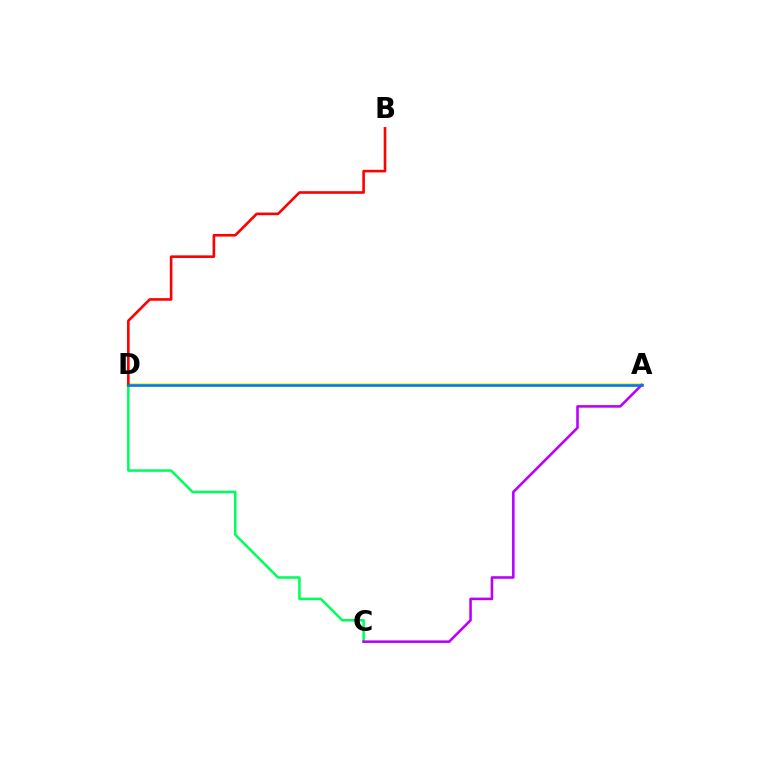{('A', 'D'): [{'color': '#d1ff00', 'line_style': 'solid', 'thickness': 2.56}, {'color': '#0074ff', 'line_style': 'solid', 'thickness': 1.84}], ('C', 'D'): [{'color': '#00ff5c', 'line_style': 'solid', 'thickness': 1.83}], ('A', 'C'): [{'color': '#b900ff', 'line_style': 'solid', 'thickness': 1.85}], ('B', 'D'): [{'color': '#ff0000', 'line_style': 'solid', 'thickness': 1.88}]}